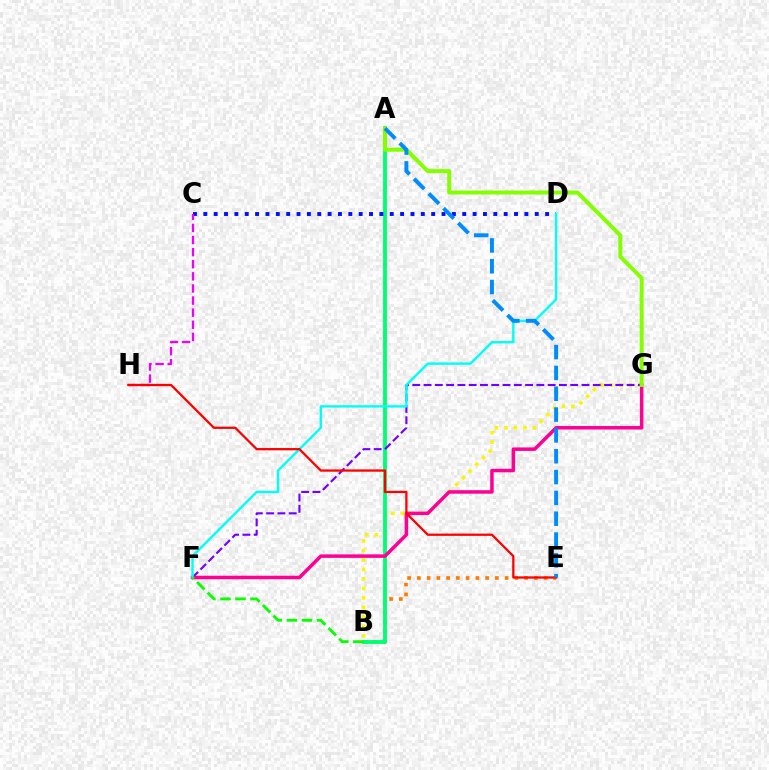{('B', 'E'): [{'color': '#ff7c00', 'line_style': 'dotted', 'thickness': 2.65}], ('B', 'G'): [{'color': '#fcf500', 'line_style': 'dotted', 'thickness': 2.58}], ('A', 'B'): [{'color': '#00ff74', 'line_style': 'solid', 'thickness': 2.77}], ('F', 'G'): [{'color': '#7200ff', 'line_style': 'dashed', 'thickness': 1.53}, {'color': '#ff0094', 'line_style': 'solid', 'thickness': 2.53}], ('C', 'D'): [{'color': '#0010ff', 'line_style': 'dotted', 'thickness': 2.81}], ('D', 'F'): [{'color': '#00fff6', 'line_style': 'solid', 'thickness': 1.72}], ('B', 'F'): [{'color': '#08ff00', 'line_style': 'dashed', 'thickness': 2.05}], ('A', 'G'): [{'color': '#84ff00', 'line_style': 'solid', 'thickness': 2.84}], ('C', 'H'): [{'color': '#ee00ff', 'line_style': 'dashed', 'thickness': 1.64}], ('E', 'H'): [{'color': '#ff0000', 'line_style': 'solid', 'thickness': 1.63}], ('A', 'E'): [{'color': '#008cff', 'line_style': 'dashed', 'thickness': 2.83}]}